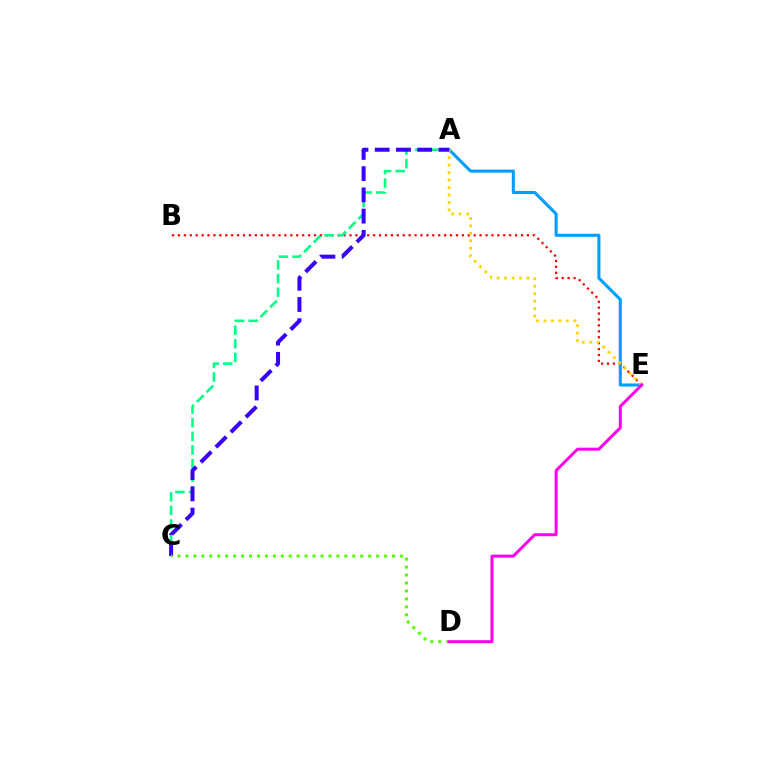{('A', 'E'): [{'color': '#009eff', 'line_style': 'solid', 'thickness': 2.2}, {'color': '#ffd500', 'line_style': 'dotted', 'thickness': 2.03}], ('B', 'E'): [{'color': '#ff0000', 'line_style': 'dotted', 'thickness': 1.61}], ('A', 'C'): [{'color': '#00ff86', 'line_style': 'dashed', 'thickness': 1.85}, {'color': '#3700ff', 'line_style': 'dashed', 'thickness': 2.89}], ('C', 'D'): [{'color': '#4fff00', 'line_style': 'dotted', 'thickness': 2.16}], ('D', 'E'): [{'color': '#ff00ed', 'line_style': 'solid', 'thickness': 2.15}]}